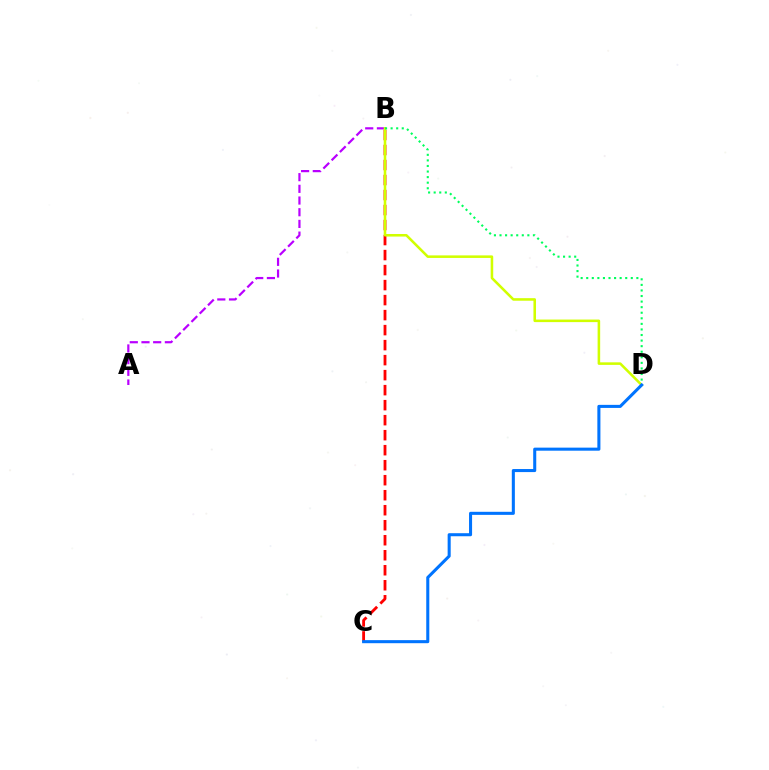{('B', 'C'): [{'color': '#ff0000', 'line_style': 'dashed', 'thickness': 2.04}], ('A', 'B'): [{'color': '#b900ff', 'line_style': 'dashed', 'thickness': 1.59}], ('B', 'D'): [{'color': '#d1ff00', 'line_style': 'solid', 'thickness': 1.84}, {'color': '#00ff5c', 'line_style': 'dotted', 'thickness': 1.51}], ('C', 'D'): [{'color': '#0074ff', 'line_style': 'solid', 'thickness': 2.2}]}